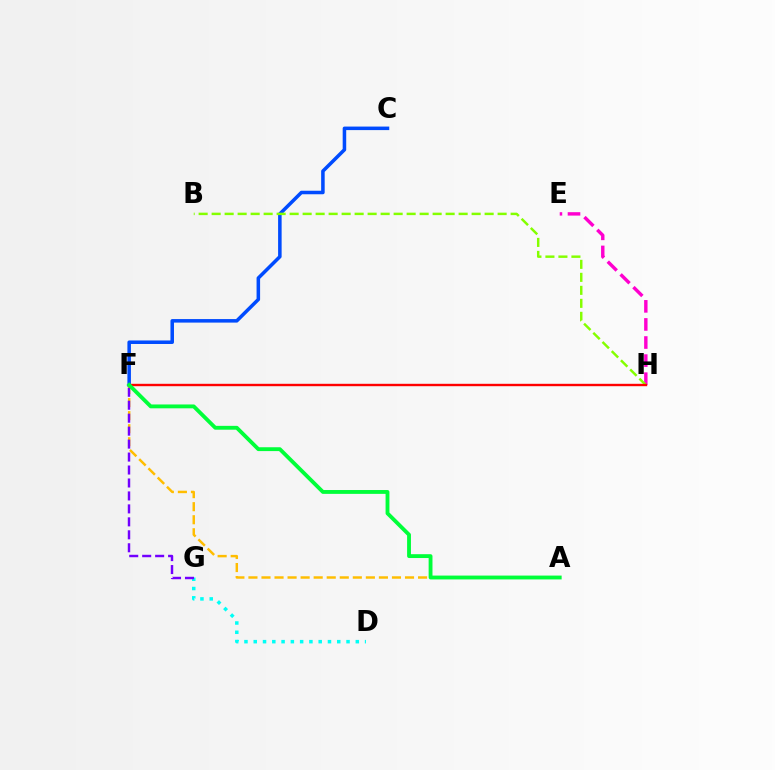{('C', 'F'): [{'color': '#004bff', 'line_style': 'solid', 'thickness': 2.54}], ('D', 'G'): [{'color': '#00fff6', 'line_style': 'dotted', 'thickness': 2.52}], ('E', 'H'): [{'color': '#ff00cf', 'line_style': 'dashed', 'thickness': 2.46}], ('B', 'H'): [{'color': '#84ff00', 'line_style': 'dashed', 'thickness': 1.77}], ('A', 'F'): [{'color': '#ffbd00', 'line_style': 'dashed', 'thickness': 1.77}, {'color': '#00ff39', 'line_style': 'solid', 'thickness': 2.77}], ('F', 'G'): [{'color': '#7200ff', 'line_style': 'dashed', 'thickness': 1.76}], ('F', 'H'): [{'color': '#ff0000', 'line_style': 'solid', 'thickness': 1.72}]}